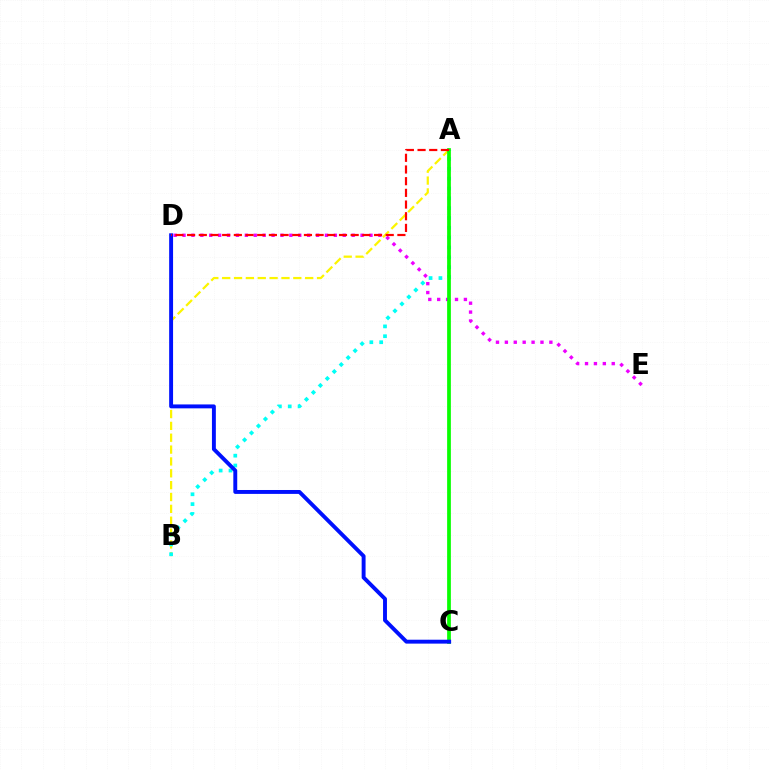{('A', 'B'): [{'color': '#fcf500', 'line_style': 'dashed', 'thickness': 1.61}, {'color': '#00fff6', 'line_style': 'dotted', 'thickness': 2.67}], ('D', 'E'): [{'color': '#ee00ff', 'line_style': 'dotted', 'thickness': 2.42}], ('A', 'C'): [{'color': '#08ff00', 'line_style': 'solid', 'thickness': 2.69}], ('C', 'D'): [{'color': '#0010ff', 'line_style': 'solid', 'thickness': 2.81}], ('A', 'D'): [{'color': '#ff0000', 'line_style': 'dashed', 'thickness': 1.59}]}